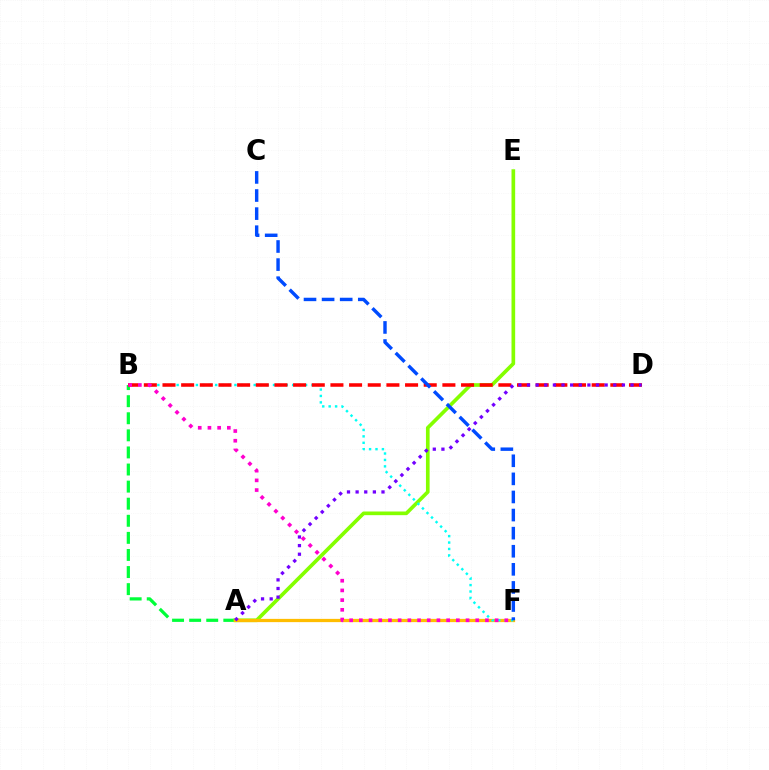{('A', 'B'): [{'color': '#00ff39', 'line_style': 'dashed', 'thickness': 2.32}], ('A', 'E'): [{'color': '#84ff00', 'line_style': 'solid', 'thickness': 2.64}], ('A', 'F'): [{'color': '#ffbd00', 'line_style': 'solid', 'thickness': 2.34}], ('B', 'F'): [{'color': '#00fff6', 'line_style': 'dotted', 'thickness': 1.75}, {'color': '#ff00cf', 'line_style': 'dotted', 'thickness': 2.64}], ('B', 'D'): [{'color': '#ff0000', 'line_style': 'dashed', 'thickness': 2.53}], ('A', 'D'): [{'color': '#7200ff', 'line_style': 'dotted', 'thickness': 2.34}], ('C', 'F'): [{'color': '#004bff', 'line_style': 'dashed', 'thickness': 2.46}]}